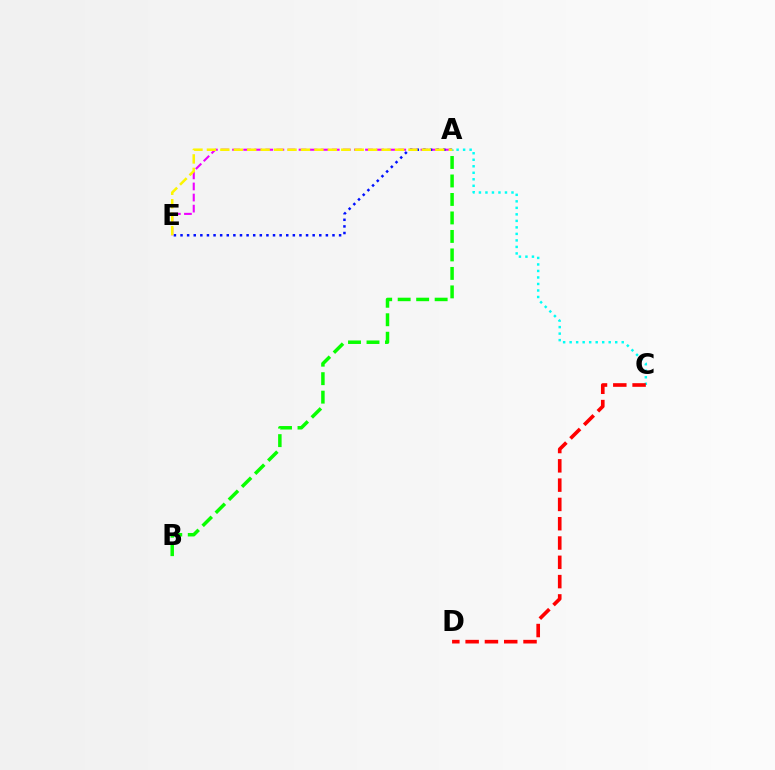{('A', 'E'): [{'color': '#ee00ff', 'line_style': 'dashed', 'thickness': 1.51}, {'color': '#0010ff', 'line_style': 'dotted', 'thickness': 1.8}, {'color': '#fcf500', 'line_style': 'dashed', 'thickness': 1.83}], ('A', 'B'): [{'color': '#08ff00', 'line_style': 'dashed', 'thickness': 2.51}], ('A', 'C'): [{'color': '#00fff6', 'line_style': 'dotted', 'thickness': 1.77}], ('C', 'D'): [{'color': '#ff0000', 'line_style': 'dashed', 'thickness': 2.62}]}